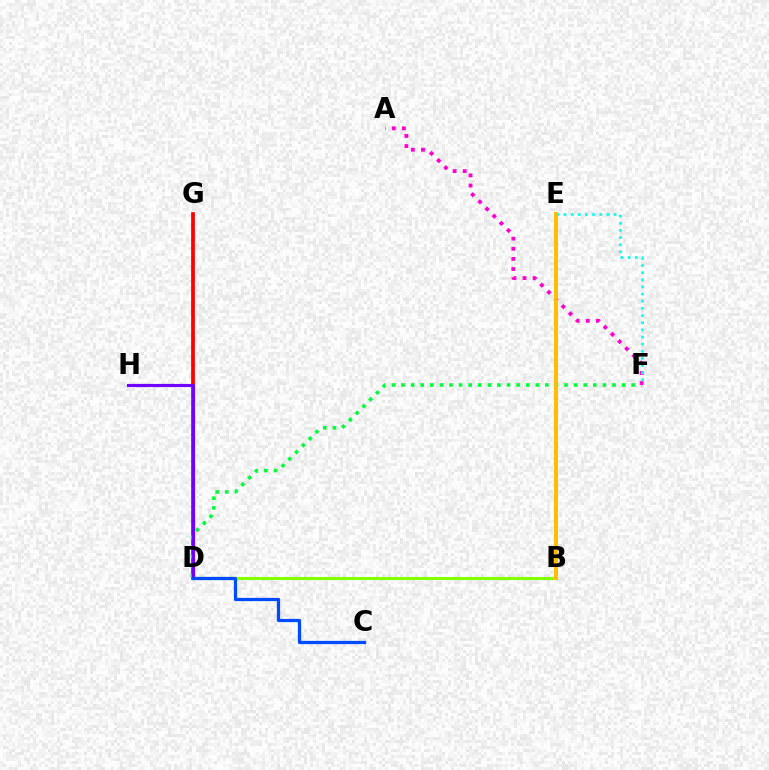{('A', 'F'): [{'color': '#ff00cf', 'line_style': 'dotted', 'thickness': 2.75}], ('D', 'G'): [{'color': '#ff0000', 'line_style': 'solid', 'thickness': 2.69}], ('D', 'F'): [{'color': '#00ff39', 'line_style': 'dotted', 'thickness': 2.61}], ('E', 'F'): [{'color': '#00fff6', 'line_style': 'dotted', 'thickness': 1.94}], ('B', 'D'): [{'color': '#84ff00', 'line_style': 'solid', 'thickness': 2.23}], ('B', 'E'): [{'color': '#ffbd00', 'line_style': 'solid', 'thickness': 2.84}], ('D', 'H'): [{'color': '#7200ff', 'line_style': 'solid', 'thickness': 2.29}], ('C', 'D'): [{'color': '#004bff', 'line_style': 'solid', 'thickness': 2.33}]}